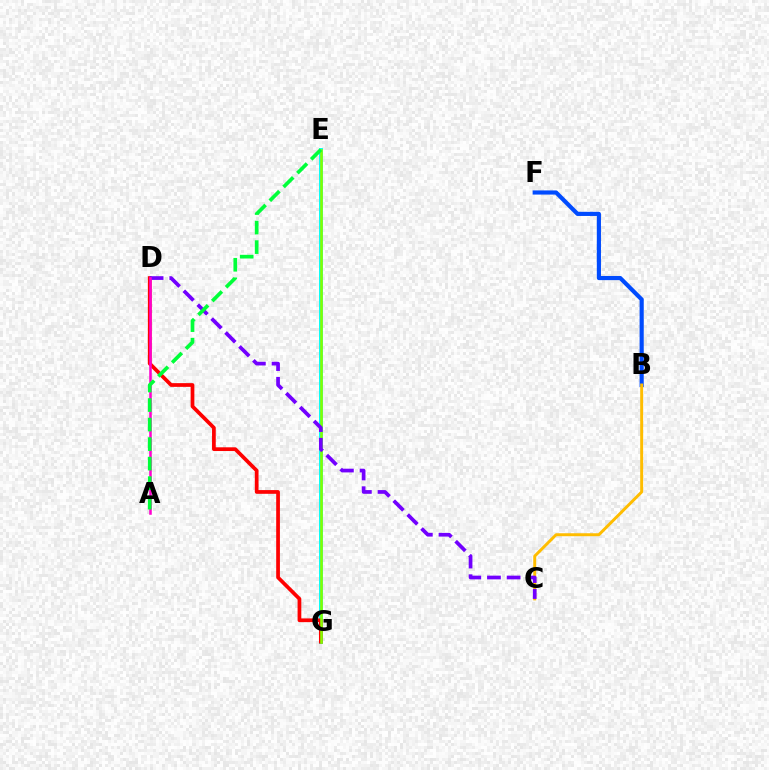{('E', 'G'): [{'color': '#00fff6', 'line_style': 'solid', 'thickness': 2.8}, {'color': '#84ff00', 'line_style': 'solid', 'thickness': 1.86}], ('B', 'F'): [{'color': '#004bff', 'line_style': 'solid', 'thickness': 2.99}], ('D', 'G'): [{'color': '#ff0000', 'line_style': 'solid', 'thickness': 2.68}], ('B', 'C'): [{'color': '#ffbd00', 'line_style': 'solid', 'thickness': 2.12}], ('C', 'D'): [{'color': '#7200ff', 'line_style': 'dashed', 'thickness': 2.67}], ('A', 'D'): [{'color': '#ff00cf', 'line_style': 'solid', 'thickness': 1.83}], ('A', 'E'): [{'color': '#00ff39', 'line_style': 'dashed', 'thickness': 2.65}]}